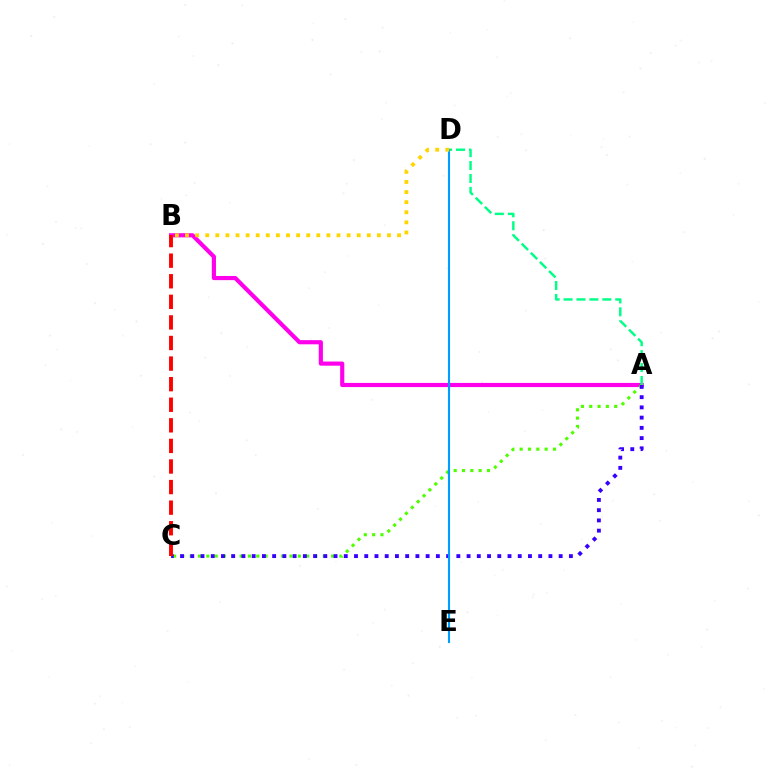{('A', 'B'): [{'color': '#ff00ed', 'line_style': 'solid', 'thickness': 2.99}], ('A', 'D'): [{'color': '#00ff86', 'line_style': 'dashed', 'thickness': 1.76}], ('A', 'C'): [{'color': '#4fff00', 'line_style': 'dotted', 'thickness': 2.26}, {'color': '#3700ff', 'line_style': 'dotted', 'thickness': 2.78}], ('D', 'E'): [{'color': '#009eff', 'line_style': 'solid', 'thickness': 1.54}], ('B', 'D'): [{'color': '#ffd500', 'line_style': 'dotted', 'thickness': 2.74}], ('B', 'C'): [{'color': '#ff0000', 'line_style': 'dashed', 'thickness': 2.8}]}